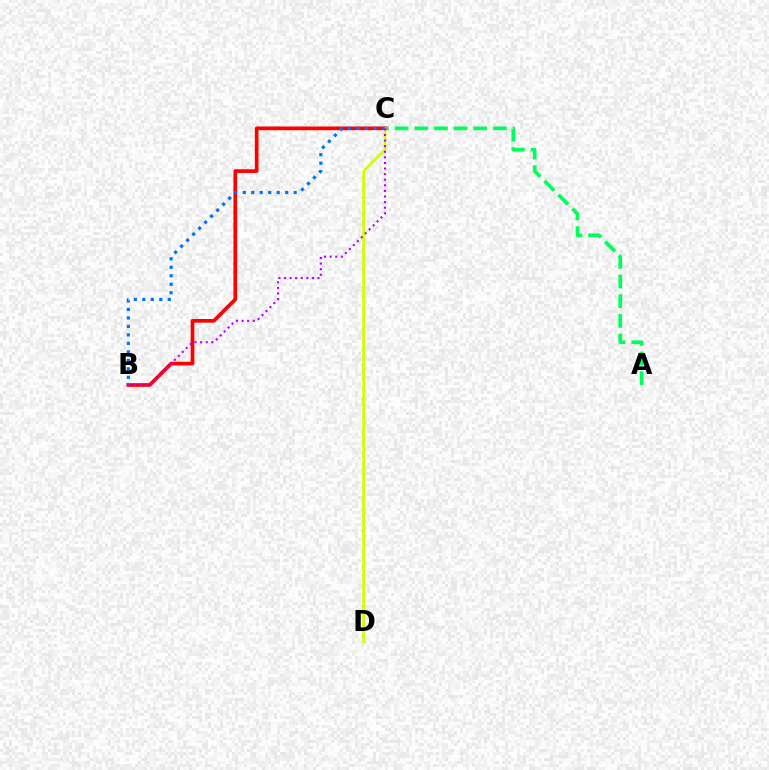{('A', 'C'): [{'color': '#00ff5c', 'line_style': 'dashed', 'thickness': 2.67}], ('B', 'C'): [{'color': '#ff0000', 'line_style': 'solid', 'thickness': 2.66}, {'color': '#0074ff', 'line_style': 'dotted', 'thickness': 2.31}, {'color': '#b900ff', 'line_style': 'dotted', 'thickness': 1.52}], ('C', 'D'): [{'color': '#d1ff00', 'line_style': 'solid', 'thickness': 1.95}]}